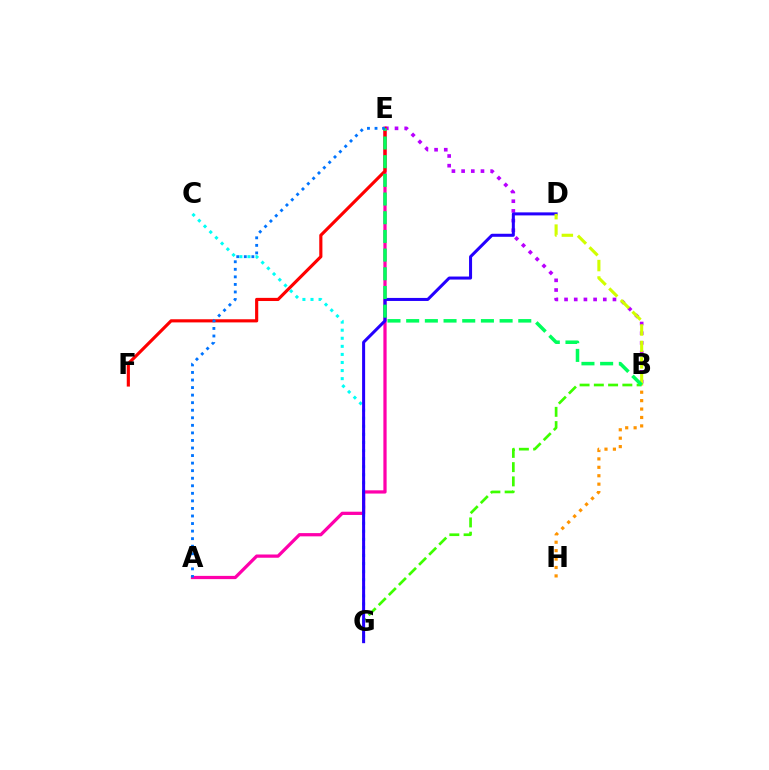{('B', 'E'): [{'color': '#b900ff', 'line_style': 'dotted', 'thickness': 2.63}, {'color': '#00ff5c', 'line_style': 'dashed', 'thickness': 2.54}], ('C', 'G'): [{'color': '#00fff6', 'line_style': 'dotted', 'thickness': 2.19}], ('A', 'E'): [{'color': '#ff00ac', 'line_style': 'solid', 'thickness': 2.34}, {'color': '#0074ff', 'line_style': 'dotted', 'thickness': 2.05}], ('B', 'G'): [{'color': '#3dff00', 'line_style': 'dashed', 'thickness': 1.94}], ('E', 'F'): [{'color': '#ff0000', 'line_style': 'solid', 'thickness': 2.26}], ('D', 'G'): [{'color': '#2500ff', 'line_style': 'solid', 'thickness': 2.18}], ('B', 'D'): [{'color': '#d1ff00', 'line_style': 'dashed', 'thickness': 2.23}], ('B', 'H'): [{'color': '#ff9400', 'line_style': 'dotted', 'thickness': 2.29}]}